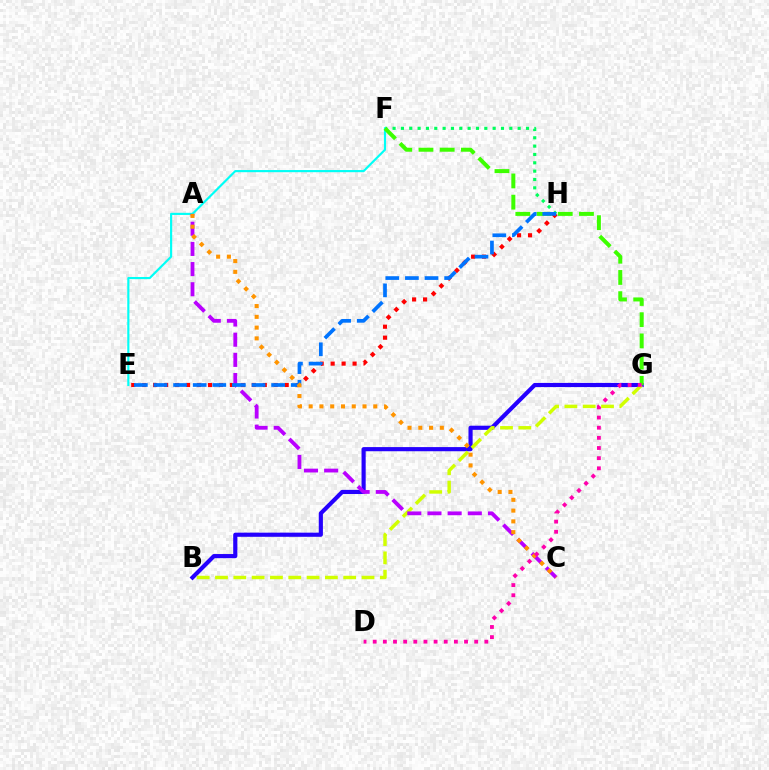{('F', 'H'): [{'color': '#00ff5c', 'line_style': 'dotted', 'thickness': 2.27}], ('E', 'F'): [{'color': '#00fff6', 'line_style': 'solid', 'thickness': 1.55}], ('B', 'G'): [{'color': '#2500ff', 'line_style': 'solid', 'thickness': 2.99}, {'color': '#d1ff00', 'line_style': 'dashed', 'thickness': 2.49}], ('E', 'H'): [{'color': '#ff0000', 'line_style': 'dotted', 'thickness': 2.98}, {'color': '#0074ff', 'line_style': 'dashed', 'thickness': 2.66}], ('F', 'G'): [{'color': '#3dff00', 'line_style': 'dashed', 'thickness': 2.88}], ('A', 'C'): [{'color': '#b900ff', 'line_style': 'dashed', 'thickness': 2.74}, {'color': '#ff9400', 'line_style': 'dotted', 'thickness': 2.93}], ('D', 'G'): [{'color': '#ff00ac', 'line_style': 'dotted', 'thickness': 2.76}]}